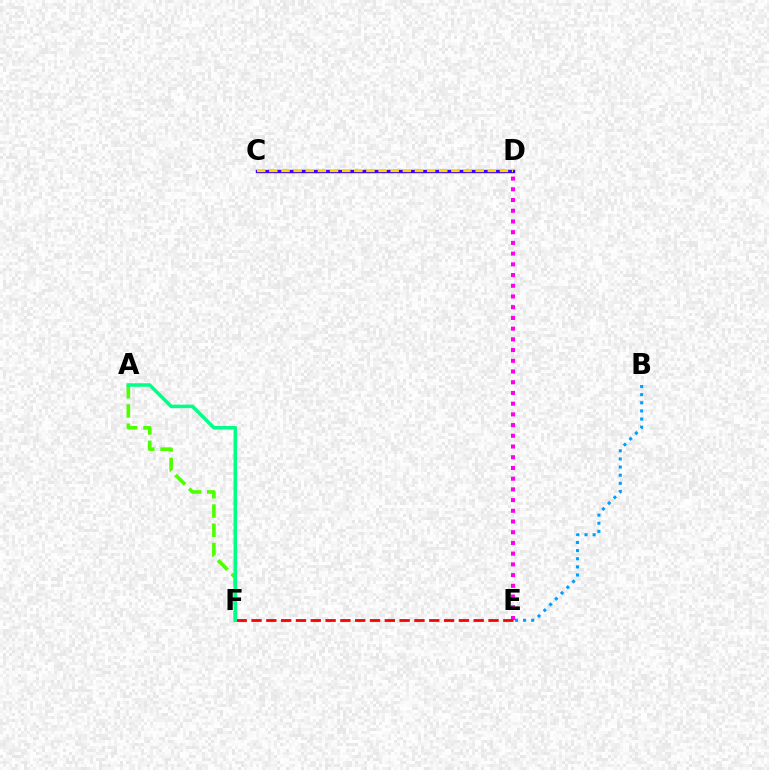{('A', 'F'): [{'color': '#4fff00', 'line_style': 'dashed', 'thickness': 2.61}, {'color': '#00ff86', 'line_style': 'solid', 'thickness': 2.52}], ('B', 'E'): [{'color': '#009eff', 'line_style': 'dotted', 'thickness': 2.21}], ('C', 'D'): [{'color': '#3700ff', 'line_style': 'solid', 'thickness': 2.46}, {'color': '#ffd500', 'line_style': 'dashed', 'thickness': 1.65}], ('D', 'E'): [{'color': '#ff00ed', 'line_style': 'dotted', 'thickness': 2.91}], ('E', 'F'): [{'color': '#ff0000', 'line_style': 'dashed', 'thickness': 2.01}]}